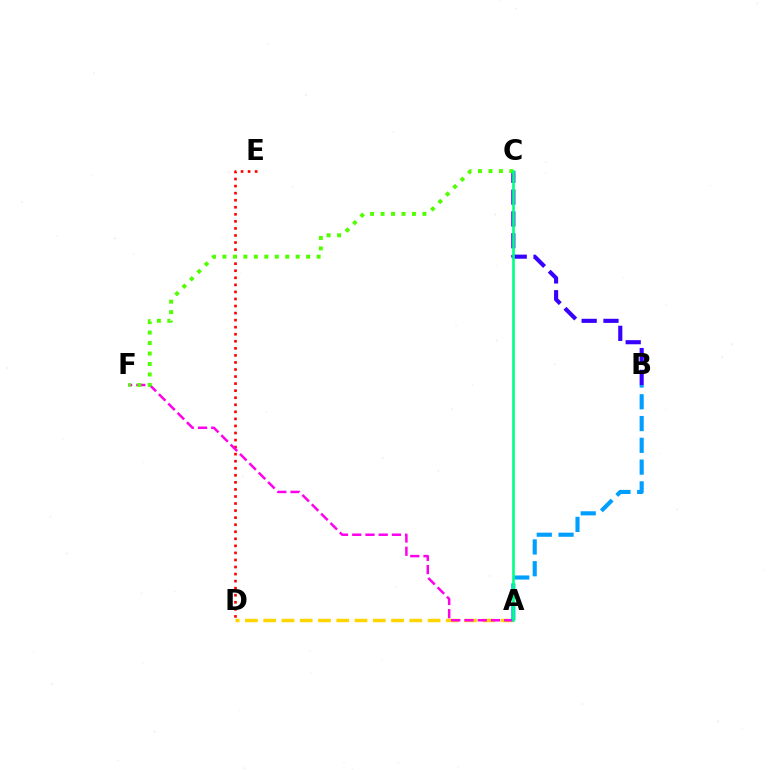{('A', 'D'): [{'color': '#ffd500', 'line_style': 'dashed', 'thickness': 2.48}], ('B', 'C'): [{'color': '#3700ff', 'line_style': 'dashed', 'thickness': 2.96}], ('D', 'E'): [{'color': '#ff0000', 'line_style': 'dotted', 'thickness': 1.92}], ('A', 'F'): [{'color': '#ff00ed', 'line_style': 'dashed', 'thickness': 1.8}], ('C', 'F'): [{'color': '#4fff00', 'line_style': 'dotted', 'thickness': 2.84}], ('A', 'B'): [{'color': '#009eff', 'line_style': 'dashed', 'thickness': 2.96}], ('A', 'C'): [{'color': '#00ff86', 'line_style': 'solid', 'thickness': 1.91}]}